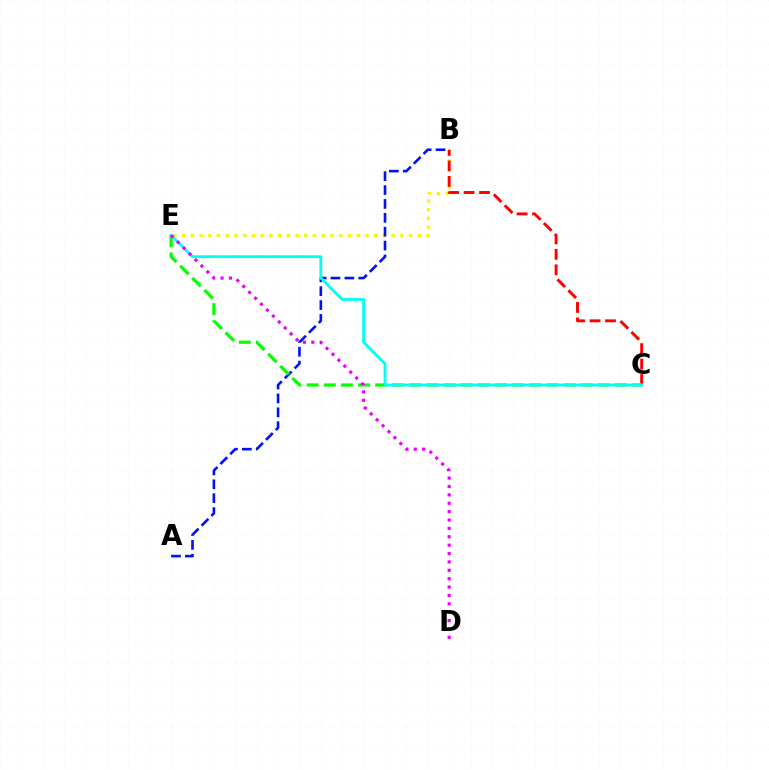{('B', 'E'): [{'color': '#fcf500', 'line_style': 'dotted', 'thickness': 2.37}], ('B', 'C'): [{'color': '#ff0000', 'line_style': 'dashed', 'thickness': 2.1}], ('A', 'B'): [{'color': '#0010ff', 'line_style': 'dashed', 'thickness': 1.89}], ('C', 'E'): [{'color': '#08ff00', 'line_style': 'dashed', 'thickness': 2.33}, {'color': '#00fff6', 'line_style': 'solid', 'thickness': 2.03}], ('D', 'E'): [{'color': '#ee00ff', 'line_style': 'dotted', 'thickness': 2.28}]}